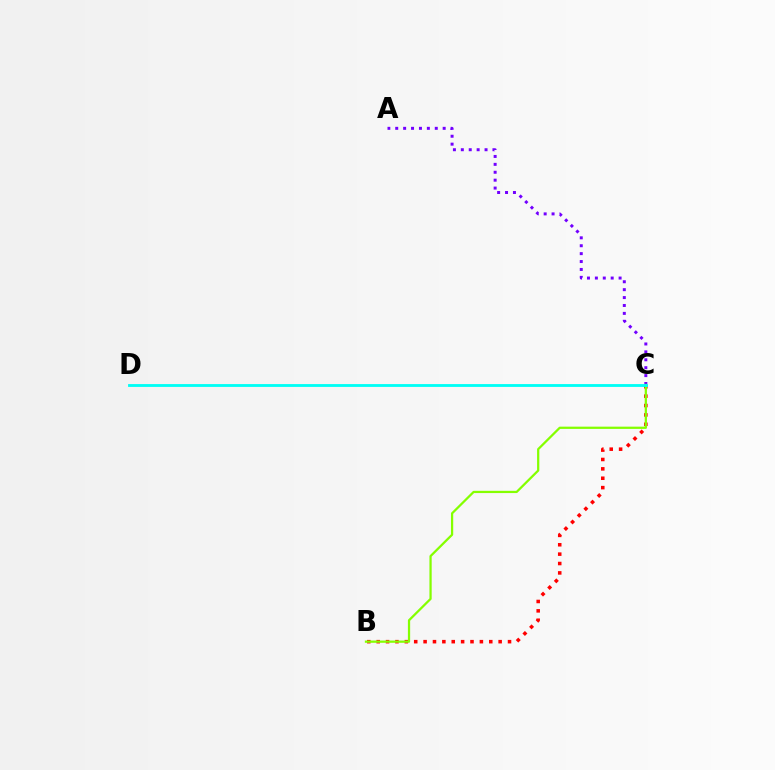{('B', 'C'): [{'color': '#ff0000', 'line_style': 'dotted', 'thickness': 2.55}, {'color': '#84ff00', 'line_style': 'solid', 'thickness': 1.62}], ('A', 'C'): [{'color': '#7200ff', 'line_style': 'dotted', 'thickness': 2.15}], ('C', 'D'): [{'color': '#00fff6', 'line_style': 'solid', 'thickness': 2.04}]}